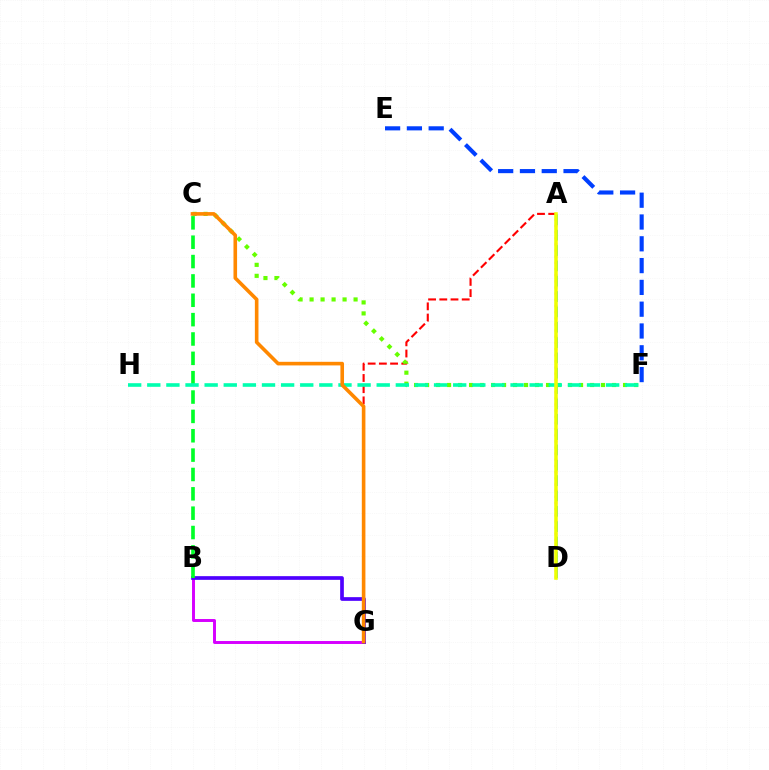{('B', 'G'): [{'color': '#d600ff', 'line_style': 'solid', 'thickness': 2.12}, {'color': '#4f00ff', 'line_style': 'solid', 'thickness': 2.66}], ('A', 'D'): [{'color': '#ff00a0', 'line_style': 'dotted', 'thickness': 1.67}, {'color': '#00c7ff', 'line_style': 'dashed', 'thickness': 2.08}, {'color': '#eeff00', 'line_style': 'solid', 'thickness': 2.55}], ('E', 'F'): [{'color': '#003fff', 'line_style': 'dashed', 'thickness': 2.96}], ('A', 'G'): [{'color': '#ff0000', 'line_style': 'dashed', 'thickness': 1.52}], ('B', 'C'): [{'color': '#00ff27', 'line_style': 'dashed', 'thickness': 2.63}], ('C', 'F'): [{'color': '#66ff00', 'line_style': 'dotted', 'thickness': 2.99}], ('F', 'H'): [{'color': '#00ffaf', 'line_style': 'dashed', 'thickness': 2.6}], ('C', 'G'): [{'color': '#ff8800', 'line_style': 'solid', 'thickness': 2.6}]}